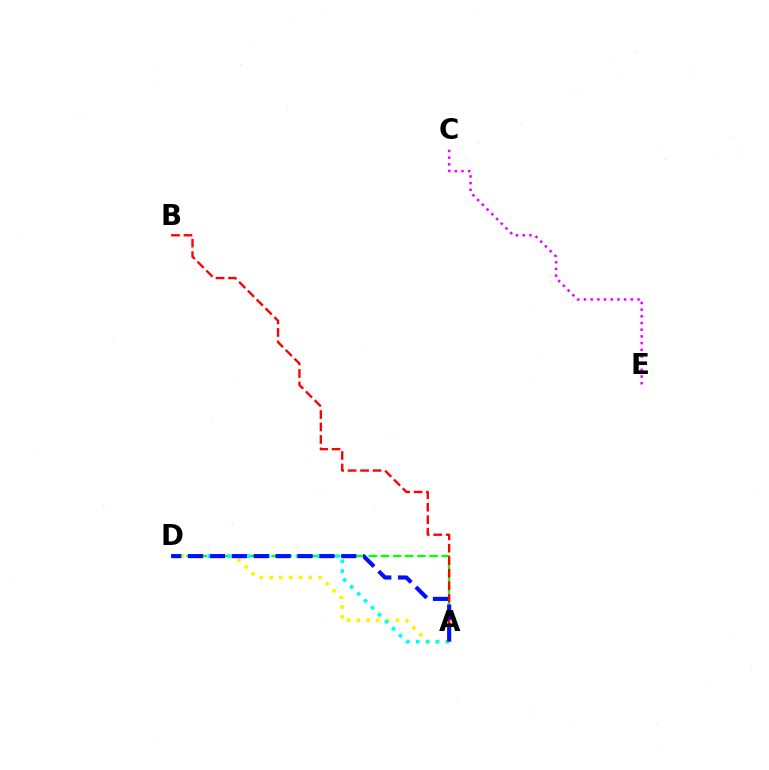{('A', 'D'): [{'color': '#08ff00', 'line_style': 'dashed', 'thickness': 1.65}, {'color': '#fcf500', 'line_style': 'dotted', 'thickness': 2.66}, {'color': '#00fff6', 'line_style': 'dotted', 'thickness': 2.68}, {'color': '#0010ff', 'line_style': 'dashed', 'thickness': 2.97}], ('A', 'B'): [{'color': '#ff0000', 'line_style': 'dashed', 'thickness': 1.69}], ('C', 'E'): [{'color': '#ee00ff', 'line_style': 'dotted', 'thickness': 1.82}]}